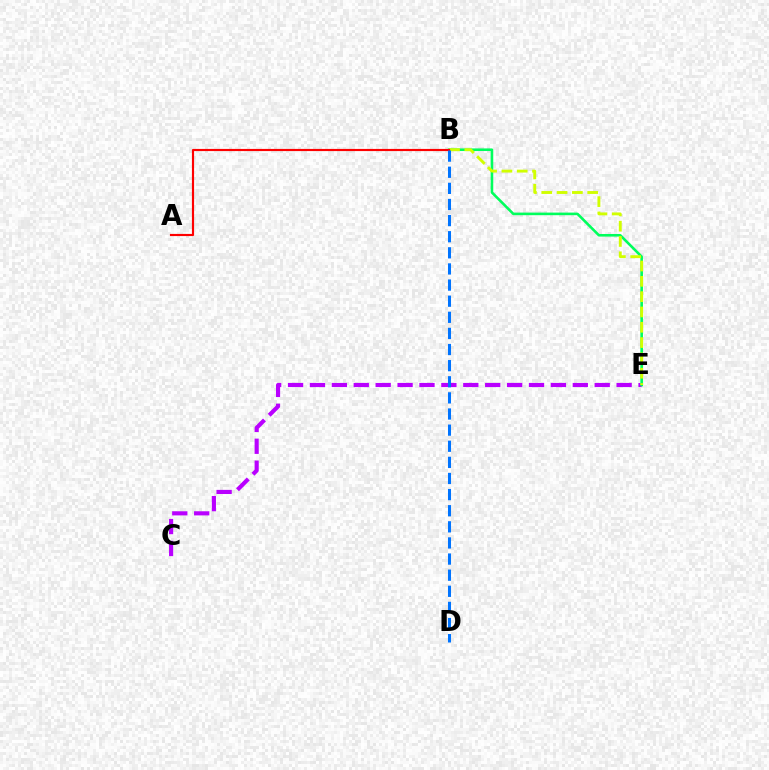{('C', 'E'): [{'color': '#b900ff', 'line_style': 'dashed', 'thickness': 2.98}], ('B', 'E'): [{'color': '#00ff5c', 'line_style': 'solid', 'thickness': 1.88}, {'color': '#d1ff00', 'line_style': 'dashed', 'thickness': 2.08}], ('A', 'B'): [{'color': '#ff0000', 'line_style': 'solid', 'thickness': 1.56}], ('B', 'D'): [{'color': '#0074ff', 'line_style': 'dashed', 'thickness': 2.19}]}